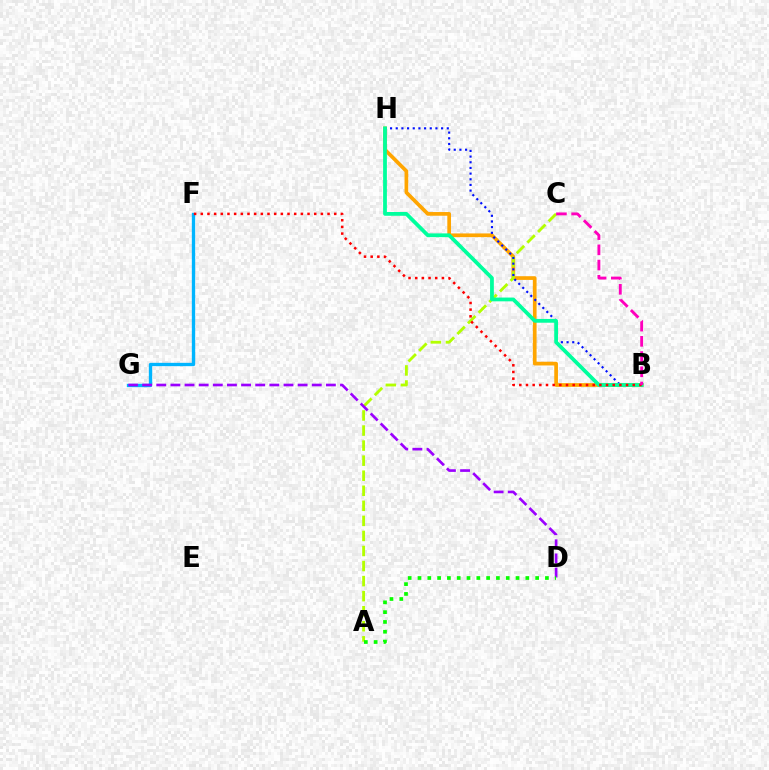{('F', 'G'): [{'color': '#00b5ff', 'line_style': 'solid', 'thickness': 2.4}], ('B', 'H'): [{'color': '#ffa500', 'line_style': 'solid', 'thickness': 2.67}, {'color': '#0010ff', 'line_style': 'dotted', 'thickness': 1.54}, {'color': '#00ff9d', 'line_style': 'solid', 'thickness': 2.72}], ('A', 'C'): [{'color': '#b3ff00', 'line_style': 'dashed', 'thickness': 2.05}], ('D', 'G'): [{'color': '#9b00ff', 'line_style': 'dashed', 'thickness': 1.92}], ('B', 'F'): [{'color': '#ff0000', 'line_style': 'dotted', 'thickness': 1.81}], ('B', 'C'): [{'color': '#ff00bd', 'line_style': 'dashed', 'thickness': 2.07}], ('A', 'D'): [{'color': '#08ff00', 'line_style': 'dotted', 'thickness': 2.66}]}